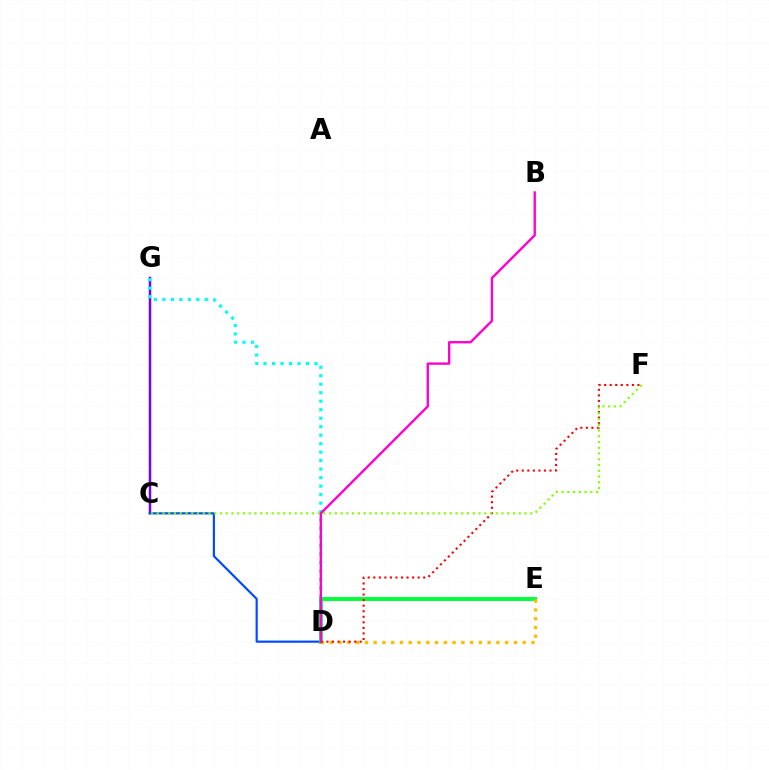{('C', 'G'): [{'color': '#7200ff', 'line_style': 'solid', 'thickness': 1.78}], ('C', 'D'): [{'color': '#004bff', 'line_style': 'solid', 'thickness': 1.57}], ('D', 'E'): [{'color': '#00ff39', 'line_style': 'solid', 'thickness': 2.8}, {'color': '#ffbd00', 'line_style': 'dotted', 'thickness': 2.38}], ('D', 'F'): [{'color': '#ff0000', 'line_style': 'dotted', 'thickness': 1.51}], ('C', 'F'): [{'color': '#84ff00', 'line_style': 'dotted', 'thickness': 1.56}], ('D', 'G'): [{'color': '#00fff6', 'line_style': 'dotted', 'thickness': 2.31}], ('B', 'D'): [{'color': '#ff00cf', 'line_style': 'solid', 'thickness': 1.7}]}